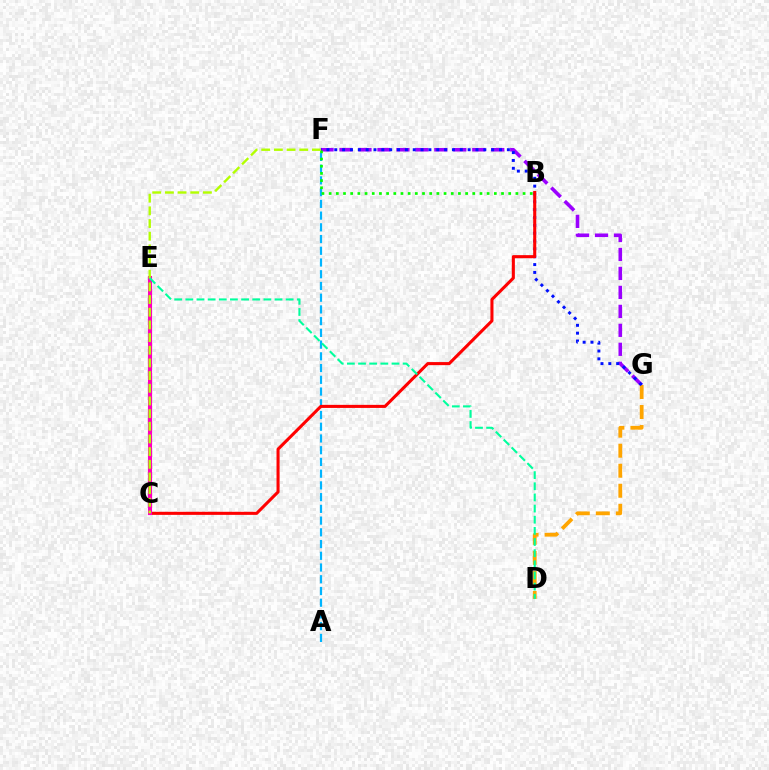{('F', 'G'): [{'color': '#9b00ff', 'line_style': 'dashed', 'thickness': 2.58}, {'color': '#0010ff', 'line_style': 'dotted', 'thickness': 2.13}], ('D', 'G'): [{'color': '#ffa500', 'line_style': 'dashed', 'thickness': 2.72}], ('A', 'F'): [{'color': '#00b5ff', 'line_style': 'dashed', 'thickness': 1.59}], ('B', 'F'): [{'color': '#08ff00', 'line_style': 'dotted', 'thickness': 1.95}], ('B', 'C'): [{'color': '#ff0000', 'line_style': 'solid', 'thickness': 2.21}], ('C', 'E'): [{'color': '#ff00bd', 'line_style': 'solid', 'thickness': 2.98}], ('C', 'F'): [{'color': '#b3ff00', 'line_style': 'dashed', 'thickness': 1.72}], ('D', 'E'): [{'color': '#00ff9d', 'line_style': 'dashed', 'thickness': 1.51}]}